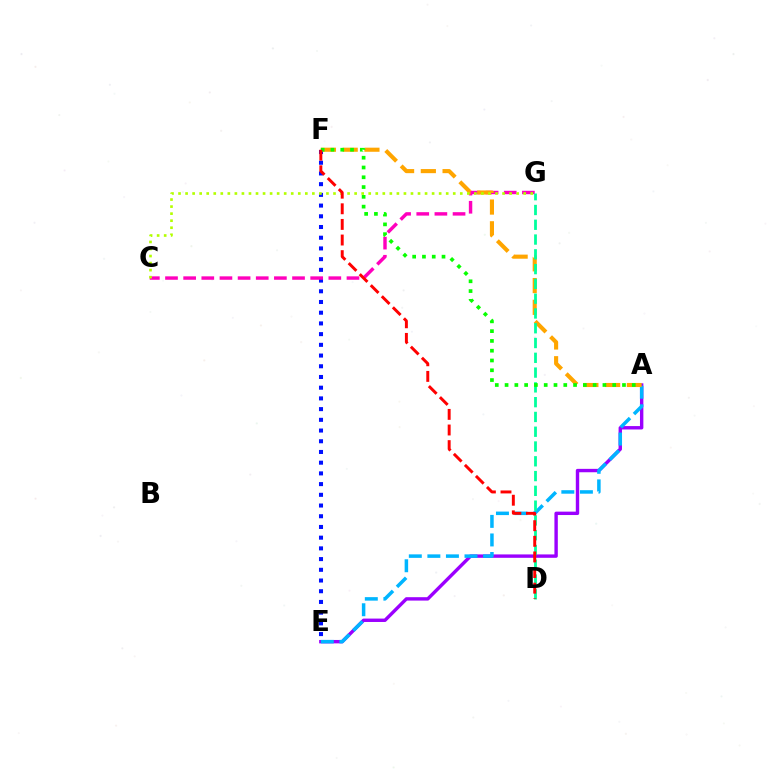{('E', 'F'): [{'color': '#0010ff', 'line_style': 'dotted', 'thickness': 2.91}], ('A', 'E'): [{'color': '#9b00ff', 'line_style': 'solid', 'thickness': 2.45}, {'color': '#00b5ff', 'line_style': 'dashed', 'thickness': 2.52}], ('C', 'G'): [{'color': '#ff00bd', 'line_style': 'dashed', 'thickness': 2.47}, {'color': '#b3ff00', 'line_style': 'dotted', 'thickness': 1.91}], ('A', 'F'): [{'color': '#ffa500', 'line_style': 'dashed', 'thickness': 2.96}, {'color': '#08ff00', 'line_style': 'dotted', 'thickness': 2.66}], ('D', 'G'): [{'color': '#00ff9d', 'line_style': 'dashed', 'thickness': 2.01}], ('D', 'F'): [{'color': '#ff0000', 'line_style': 'dashed', 'thickness': 2.12}]}